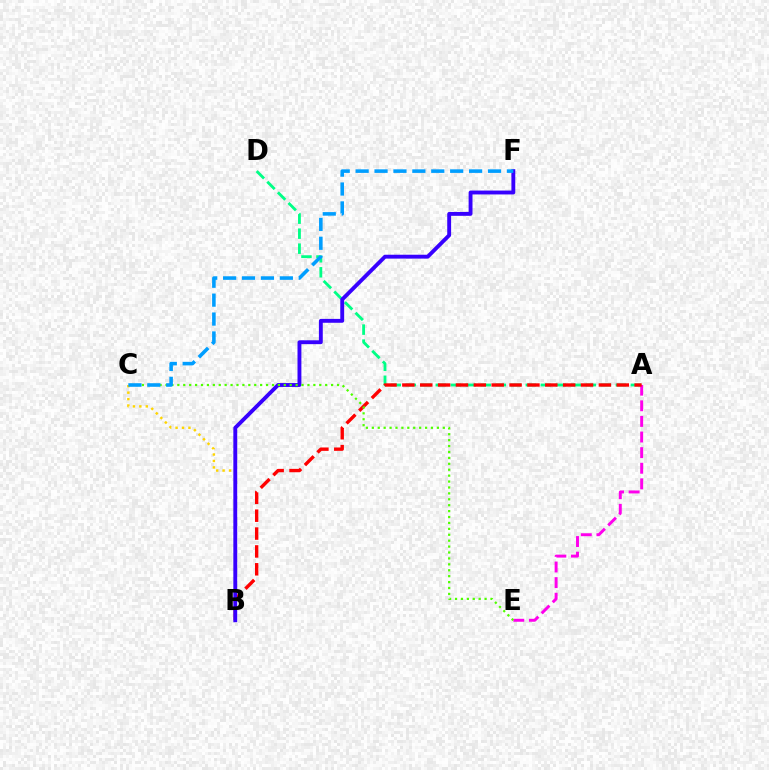{('A', 'D'): [{'color': '#00ff86', 'line_style': 'dashed', 'thickness': 2.04}], ('B', 'C'): [{'color': '#ffd500', 'line_style': 'dotted', 'thickness': 1.75}], ('A', 'E'): [{'color': '#ff00ed', 'line_style': 'dashed', 'thickness': 2.12}], ('A', 'B'): [{'color': '#ff0000', 'line_style': 'dashed', 'thickness': 2.43}], ('B', 'F'): [{'color': '#3700ff', 'line_style': 'solid', 'thickness': 2.79}], ('C', 'E'): [{'color': '#4fff00', 'line_style': 'dotted', 'thickness': 1.61}], ('C', 'F'): [{'color': '#009eff', 'line_style': 'dashed', 'thickness': 2.57}]}